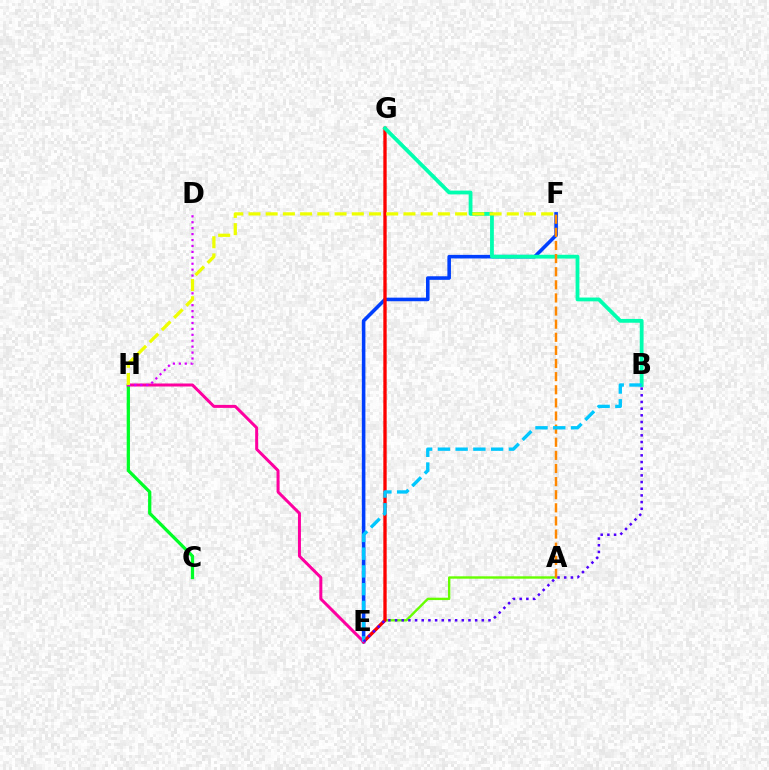{('A', 'E'): [{'color': '#66ff00', 'line_style': 'solid', 'thickness': 1.71}], ('E', 'F'): [{'color': '#003fff', 'line_style': 'solid', 'thickness': 2.57}], ('E', 'G'): [{'color': '#ff0000', 'line_style': 'solid', 'thickness': 2.4}], ('B', 'G'): [{'color': '#00ffaf', 'line_style': 'solid', 'thickness': 2.73}], ('C', 'H'): [{'color': '#00ff27', 'line_style': 'solid', 'thickness': 2.35}], ('E', 'H'): [{'color': '#ff00a0', 'line_style': 'solid', 'thickness': 2.16}], ('D', 'H'): [{'color': '#d600ff', 'line_style': 'dotted', 'thickness': 1.61}], ('A', 'F'): [{'color': '#ff8800', 'line_style': 'dashed', 'thickness': 1.78}], ('F', 'H'): [{'color': '#eeff00', 'line_style': 'dashed', 'thickness': 2.34}], ('B', 'E'): [{'color': '#00c7ff', 'line_style': 'dashed', 'thickness': 2.41}, {'color': '#4f00ff', 'line_style': 'dotted', 'thickness': 1.81}]}